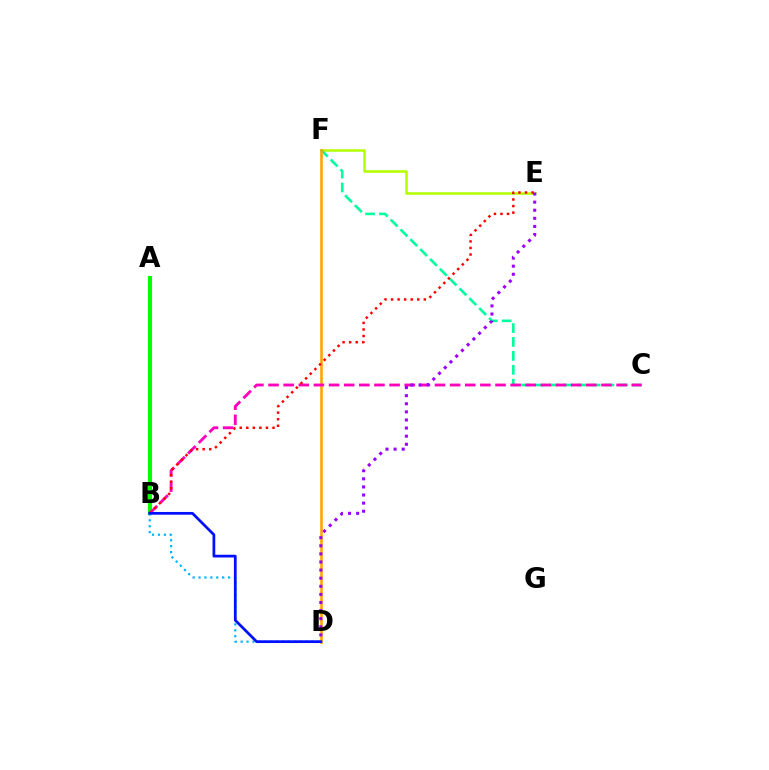{('A', 'B'): [{'color': '#08ff00', 'line_style': 'solid', 'thickness': 2.98}], ('E', 'F'): [{'color': '#b3ff00', 'line_style': 'solid', 'thickness': 1.83}], ('C', 'F'): [{'color': '#00ff9d', 'line_style': 'dashed', 'thickness': 1.89}], ('D', 'F'): [{'color': '#ffa500', 'line_style': 'solid', 'thickness': 1.87}], ('B', 'C'): [{'color': '#ff00bd', 'line_style': 'dashed', 'thickness': 2.06}], ('B', 'E'): [{'color': '#ff0000', 'line_style': 'dotted', 'thickness': 1.78}], ('B', 'D'): [{'color': '#00b5ff', 'line_style': 'dotted', 'thickness': 1.6}, {'color': '#0010ff', 'line_style': 'solid', 'thickness': 1.97}], ('D', 'E'): [{'color': '#9b00ff', 'line_style': 'dotted', 'thickness': 2.2}]}